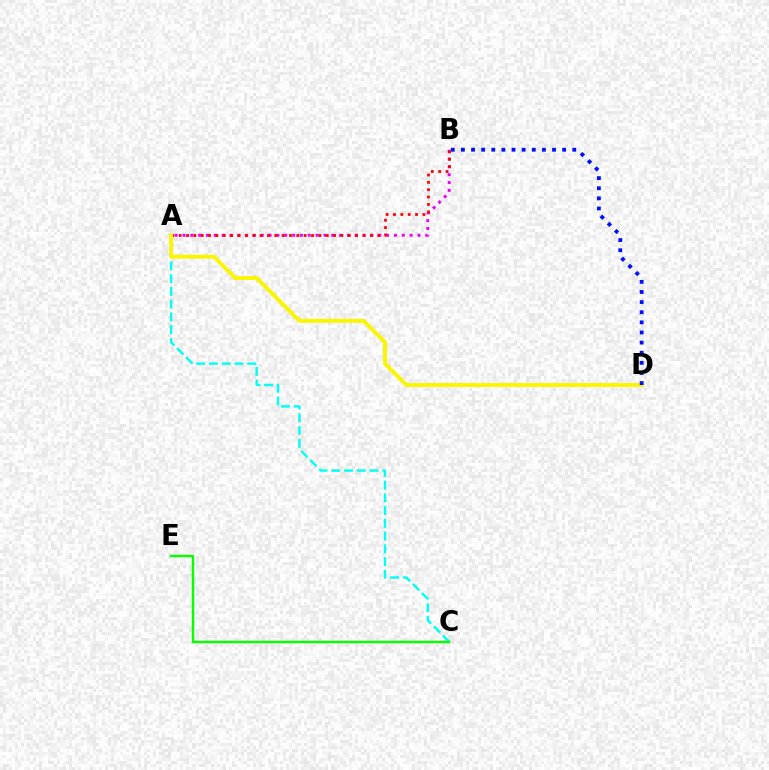{('A', 'B'): [{'color': '#ee00ff', 'line_style': 'dotted', 'thickness': 2.13}, {'color': '#ff0000', 'line_style': 'dotted', 'thickness': 2.0}], ('A', 'C'): [{'color': '#00fff6', 'line_style': 'dashed', 'thickness': 1.73}], ('C', 'E'): [{'color': '#08ff00', 'line_style': 'solid', 'thickness': 1.77}], ('A', 'D'): [{'color': '#fcf500', 'line_style': 'solid', 'thickness': 2.8}], ('B', 'D'): [{'color': '#0010ff', 'line_style': 'dotted', 'thickness': 2.75}]}